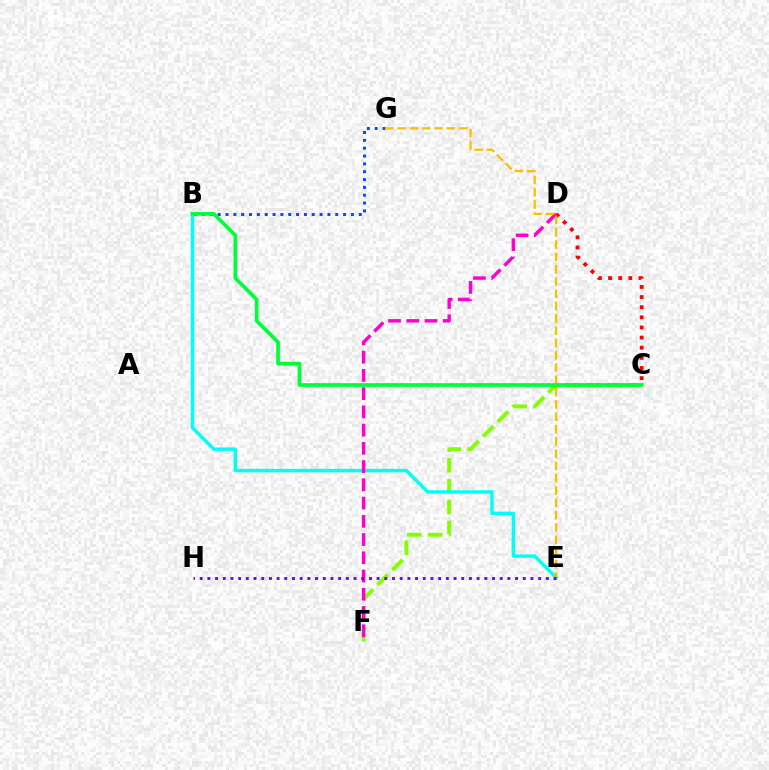{('B', 'G'): [{'color': '#004bff', 'line_style': 'dotted', 'thickness': 2.13}], ('C', 'F'): [{'color': '#84ff00', 'line_style': 'dashed', 'thickness': 2.84}], ('C', 'D'): [{'color': '#ff0000', 'line_style': 'dotted', 'thickness': 2.75}], ('B', 'E'): [{'color': '#00fff6', 'line_style': 'solid', 'thickness': 2.46}], ('D', 'F'): [{'color': '#ff00cf', 'line_style': 'dashed', 'thickness': 2.48}], ('E', 'G'): [{'color': '#ffbd00', 'line_style': 'dashed', 'thickness': 1.67}], ('B', 'C'): [{'color': '#00ff39', 'line_style': 'solid', 'thickness': 2.67}], ('E', 'H'): [{'color': '#7200ff', 'line_style': 'dotted', 'thickness': 2.09}]}